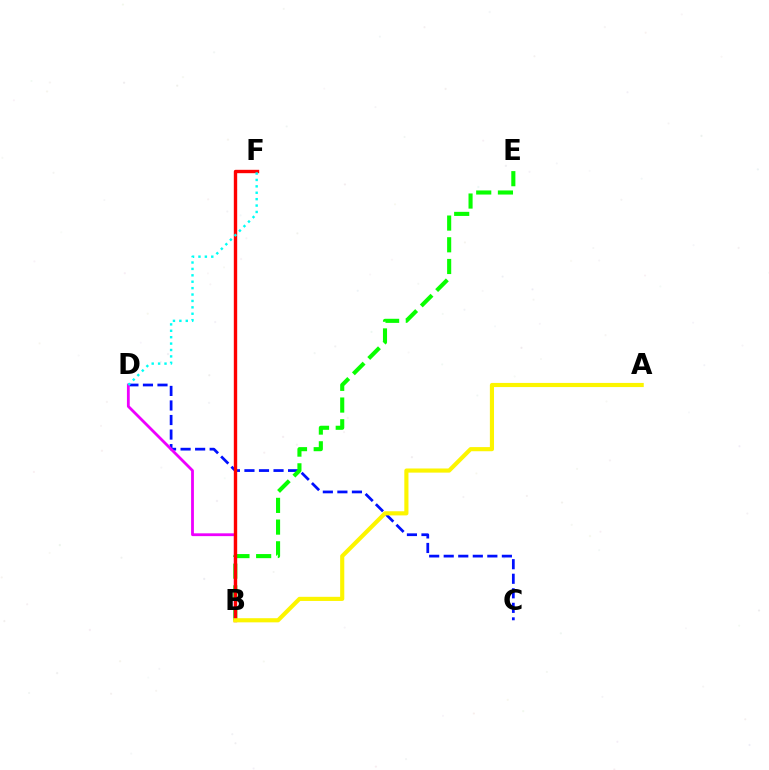{('C', 'D'): [{'color': '#0010ff', 'line_style': 'dashed', 'thickness': 1.98}], ('B', 'E'): [{'color': '#08ff00', 'line_style': 'dashed', 'thickness': 2.95}], ('B', 'D'): [{'color': '#ee00ff', 'line_style': 'solid', 'thickness': 2.02}], ('B', 'F'): [{'color': '#ff0000', 'line_style': 'solid', 'thickness': 2.43}], ('A', 'B'): [{'color': '#fcf500', 'line_style': 'solid', 'thickness': 2.98}], ('D', 'F'): [{'color': '#00fff6', 'line_style': 'dotted', 'thickness': 1.74}]}